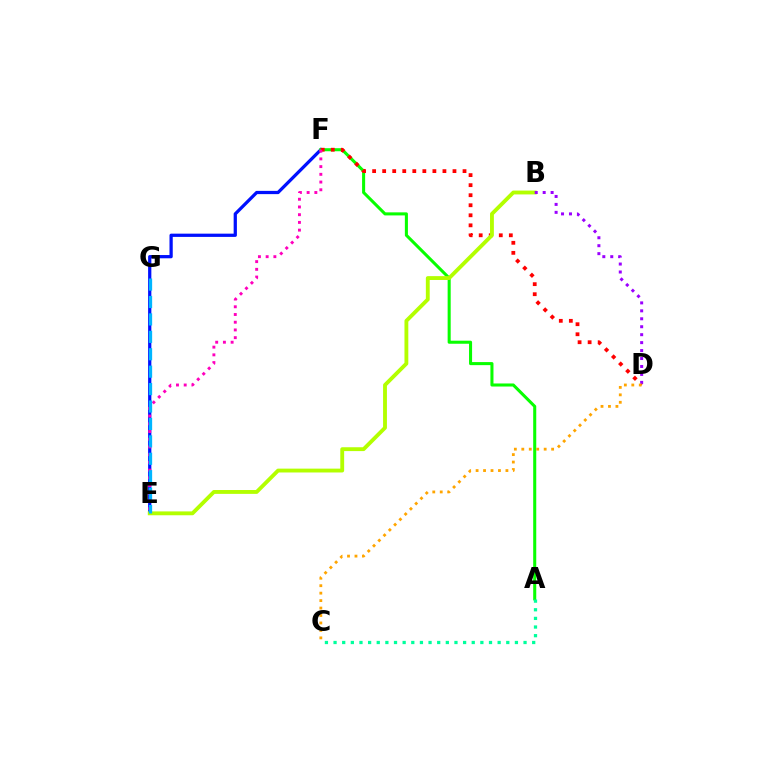{('E', 'F'): [{'color': '#0010ff', 'line_style': 'solid', 'thickness': 2.34}, {'color': '#ff00bd', 'line_style': 'dotted', 'thickness': 2.1}], ('A', 'F'): [{'color': '#08ff00', 'line_style': 'solid', 'thickness': 2.2}], ('A', 'C'): [{'color': '#00ff9d', 'line_style': 'dotted', 'thickness': 2.35}], ('D', 'F'): [{'color': '#ff0000', 'line_style': 'dotted', 'thickness': 2.73}], ('B', 'E'): [{'color': '#b3ff00', 'line_style': 'solid', 'thickness': 2.77}], ('B', 'D'): [{'color': '#9b00ff', 'line_style': 'dotted', 'thickness': 2.16}], ('C', 'D'): [{'color': '#ffa500', 'line_style': 'dotted', 'thickness': 2.03}], ('E', 'G'): [{'color': '#00b5ff', 'line_style': 'dashed', 'thickness': 2.37}]}